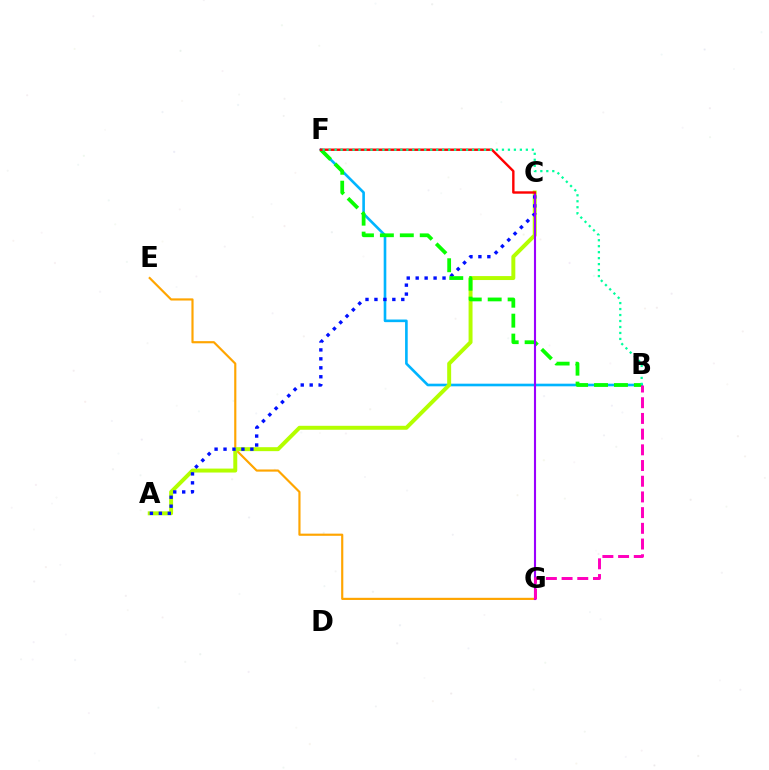{('B', 'F'): [{'color': '#00b5ff', 'line_style': 'solid', 'thickness': 1.89}, {'color': '#08ff00', 'line_style': 'dashed', 'thickness': 2.71}, {'color': '#00ff9d', 'line_style': 'dotted', 'thickness': 1.62}], ('E', 'G'): [{'color': '#ffa500', 'line_style': 'solid', 'thickness': 1.56}], ('A', 'C'): [{'color': '#b3ff00', 'line_style': 'solid', 'thickness': 2.85}, {'color': '#0010ff', 'line_style': 'dotted', 'thickness': 2.43}], ('C', 'G'): [{'color': '#9b00ff', 'line_style': 'solid', 'thickness': 1.52}], ('B', 'G'): [{'color': '#ff00bd', 'line_style': 'dashed', 'thickness': 2.13}], ('C', 'F'): [{'color': '#ff0000', 'line_style': 'solid', 'thickness': 1.73}]}